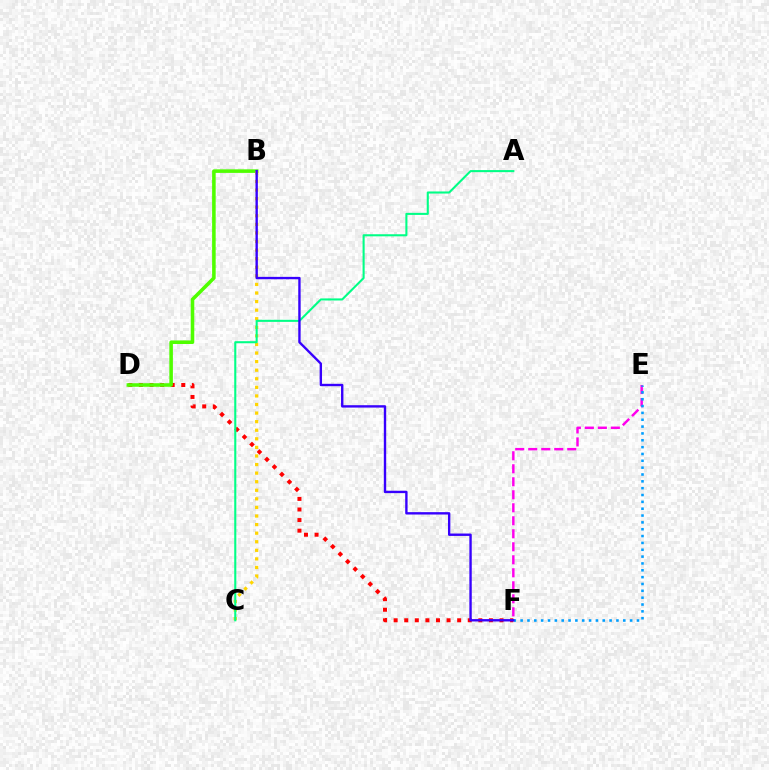{('D', 'F'): [{'color': '#ff0000', 'line_style': 'dotted', 'thickness': 2.88}], ('B', 'D'): [{'color': '#4fff00', 'line_style': 'solid', 'thickness': 2.56}], ('B', 'C'): [{'color': '#ffd500', 'line_style': 'dotted', 'thickness': 2.33}], ('E', 'F'): [{'color': '#ff00ed', 'line_style': 'dashed', 'thickness': 1.77}, {'color': '#009eff', 'line_style': 'dotted', 'thickness': 1.86}], ('A', 'C'): [{'color': '#00ff86', 'line_style': 'solid', 'thickness': 1.5}], ('B', 'F'): [{'color': '#3700ff', 'line_style': 'solid', 'thickness': 1.71}]}